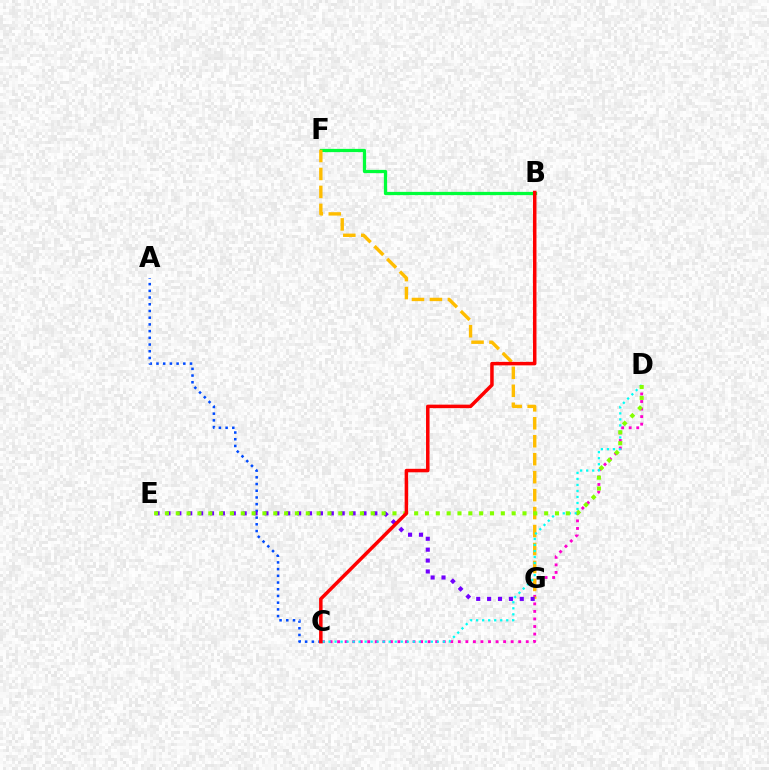{('C', 'D'): [{'color': '#ff00cf', 'line_style': 'dotted', 'thickness': 2.05}, {'color': '#00fff6', 'line_style': 'dotted', 'thickness': 1.64}], ('B', 'F'): [{'color': '#00ff39', 'line_style': 'solid', 'thickness': 2.34}], ('F', 'G'): [{'color': '#ffbd00', 'line_style': 'dashed', 'thickness': 2.44}], ('A', 'C'): [{'color': '#004bff', 'line_style': 'dotted', 'thickness': 1.82}], ('E', 'G'): [{'color': '#7200ff', 'line_style': 'dotted', 'thickness': 2.96}], ('D', 'E'): [{'color': '#84ff00', 'line_style': 'dotted', 'thickness': 2.94}], ('B', 'C'): [{'color': '#ff0000', 'line_style': 'solid', 'thickness': 2.52}]}